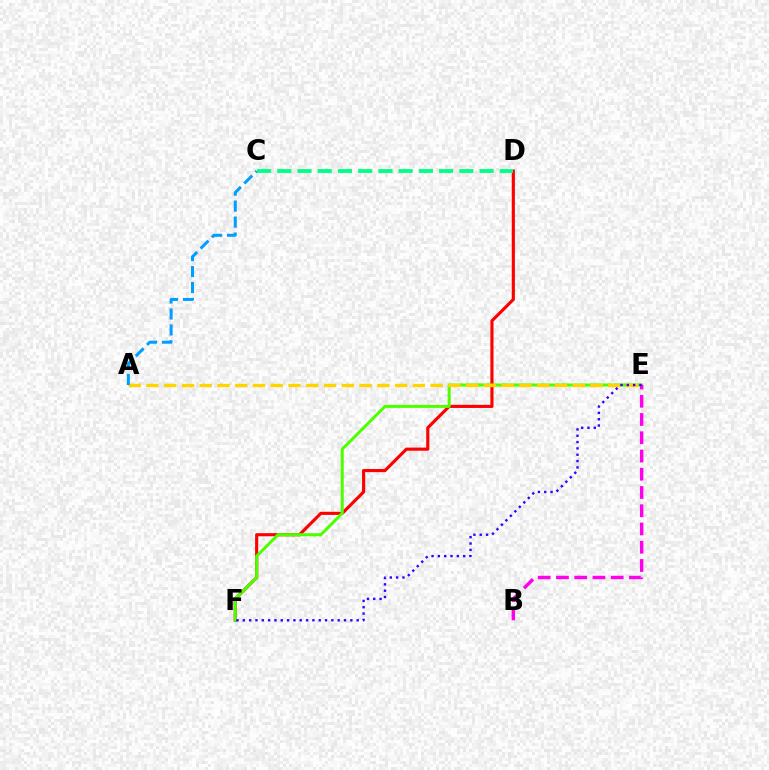{('D', 'F'): [{'color': '#ff0000', 'line_style': 'solid', 'thickness': 2.25}], ('E', 'F'): [{'color': '#4fff00', 'line_style': 'solid', 'thickness': 2.17}, {'color': '#3700ff', 'line_style': 'dotted', 'thickness': 1.72}], ('C', 'D'): [{'color': '#00ff86', 'line_style': 'dashed', 'thickness': 2.75}], ('B', 'E'): [{'color': '#ff00ed', 'line_style': 'dashed', 'thickness': 2.48}], ('A', 'E'): [{'color': '#ffd500', 'line_style': 'dashed', 'thickness': 2.41}], ('A', 'C'): [{'color': '#009eff', 'line_style': 'dashed', 'thickness': 2.17}]}